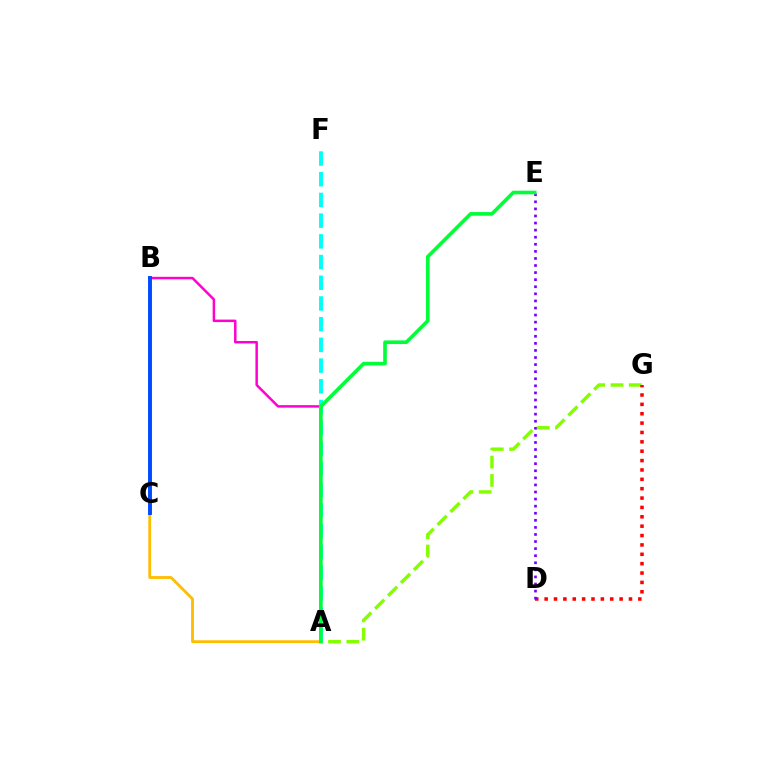{('A', 'G'): [{'color': '#84ff00', 'line_style': 'dashed', 'thickness': 2.48}], ('D', 'G'): [{'color': '#ff0000', 'line_style': 'dotted', 'thickness': 2.55}], ('D', 'E'): [{'color': '#7200ff', 'line_style': 'dotted', 'thickness': 1.92}], ('A', 'B'): [{'color': '#ff00cf', 'line_style': 'solid', 'thickness': 1.79}], ('A', 'C'): [{'color': '#ffbd00', 'line_style': 'solid', 'thickness': 2.02}], ('A', 'F'): [{'color': '#00fff6', 'line_style': 'dashed', 'thickness': 2.81}], ('A', 'E'): [{'color': '#00ff39', 'line_style': 'solid', 'thickness': 2.61}], ('B', 'C'): [{'color': '#004bff', 'line_style': 'solid', 'thickness': 2.82}]}